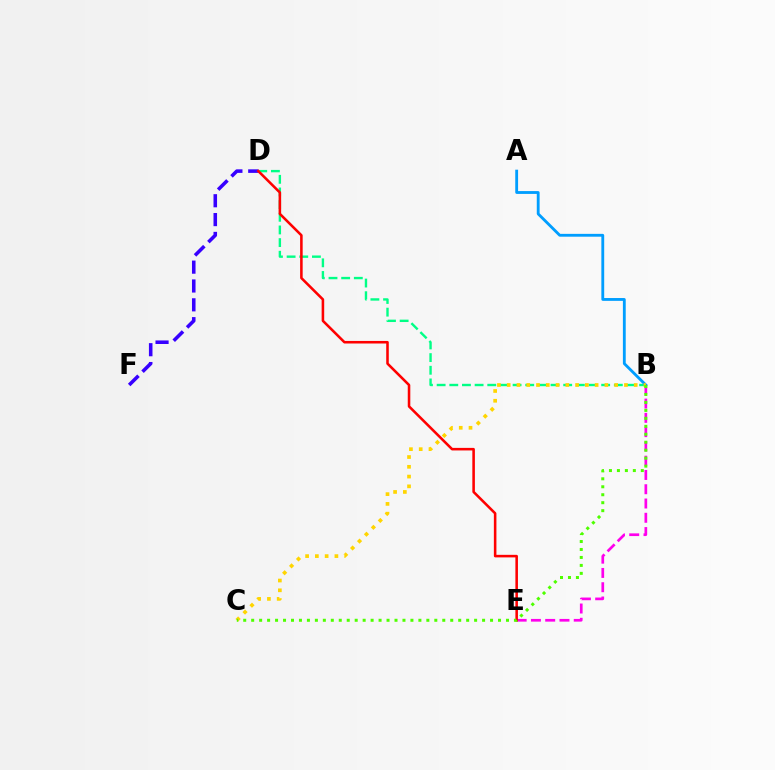{('B', 'E'): [{'color': '#ff00ed', 'line_style': 'dashed', 'thickness': 1.94}], ('B', 'D'): [{'color': '#00ff86', 'line_style': 'dashed', 'thickness': 1.72}], ('D', 'F'): [{'color': '#3700ff', 'line_style': 'dashed', 'thickness': 2.56}], ('D', 'E'): [{'color': '#ff0000', 'line_style': 'solid', 'thickness': 1.84}], ('A', 'B'): [{'color': '#009eff', 'line_style': 'solid', 'thickness': 2.04}], ('B', 'C'): [{'color': '#ffd500', 'line_style': 'dotted', 'thickness': 2.65}, {'color': '#4fff00', 'line_style': 'dotted', 'thickness': 2.16}]}